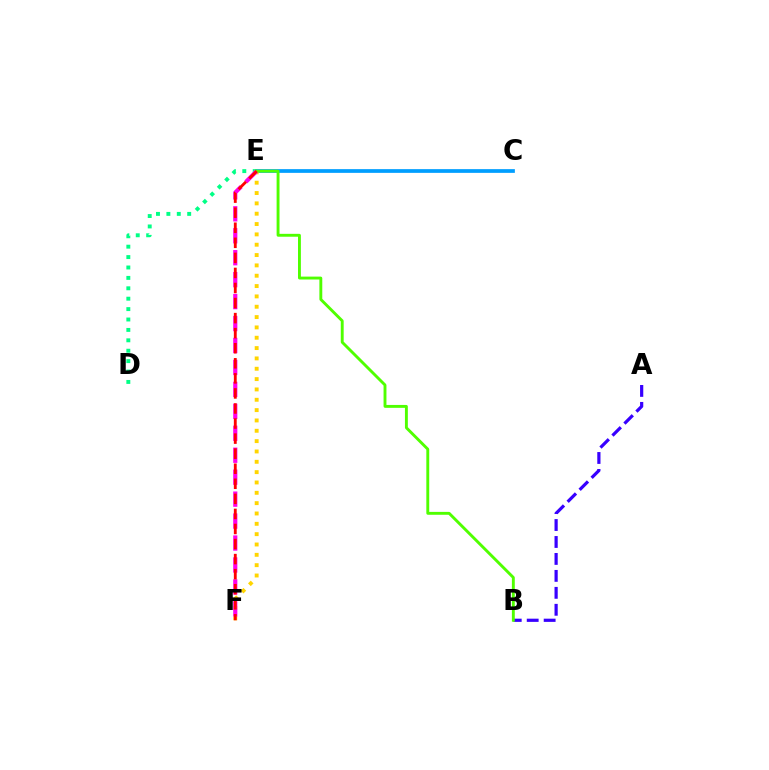{('C', 'E'): [{'color': '#009eff', 'line_style': 'solid', 'thickness': 2.68}], ('E', 'F'): [{'color': '#ffd500', 'line_style': 'dotted', 'thickness': 2.81}, {'color': '#ff00ed', 'line_style': 'dashed', 'thickness': 2.98}, {'color': '#ff0000', 'line_style': 'dashed', 'thickness': 2.05}], ('A', 'B'): [{'color': '#3700ff', 'line_style': 'dashed', 'thickness': 2.3}], ('D', 'E'): [{'color': '#00ff86', 'line_style': 'dotted', 'thickness': 2.83}], ('B', 'E'): [{'color': '#4fff00', 'line_style': 'solid', 'thickness': 2.08}]}